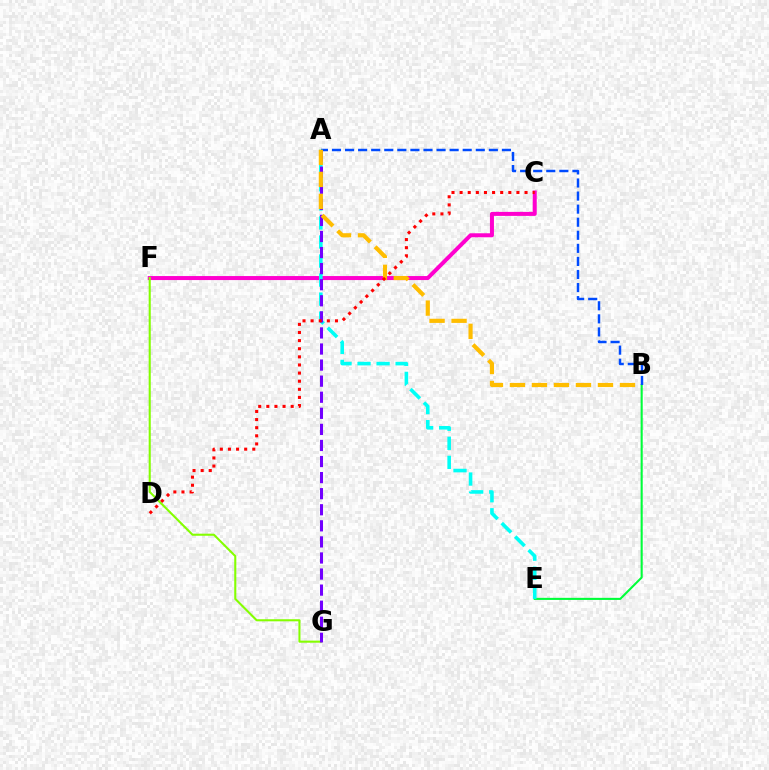{('C', 'F'): [{'color': '#ff00cf', 'line_style': 'solid', 'thickness': 2.89}], ('B', 'E'): [{'color': '#00ff39', 'line_style': 'solid', 'thickness': 1.51}], ('F', 'G'): [{'color': '#84ff00', 'line_style': 'solid', 'thickness': 1.5}], ('A', 'B'): [{'color': '#004bff', 'line_style': 'dashed', 'thickness': 1.78}, {'color': '#ffbd00', 'line_style': 'dashed', 'thickness': 2.99}], ('A', 'E'): [{'color': '#00fff6', 'line_style': 'dashed', 'thickness': 2.59}], ('A', 'G'): [{'color': '#7200ff', 'line_style': 'dashed', 'thickness': 2.18}], ('C', 'D'): [{'color': '#ff0000', 'line_style': 'dotted', 'thickness': 2.2}]}